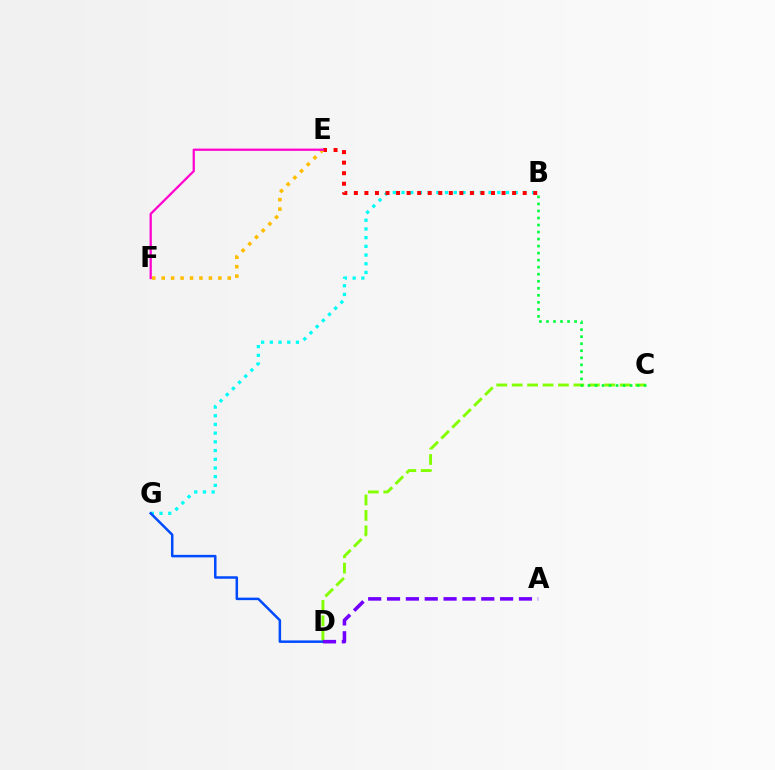{('C', 'D'): [{'color': '#84ff00', 'line_style': 'dashed', 'thickness': 2.1}], ('B', 'G'): [{'color': '#00fff6', 'line_style': 'dotted', 'thickness': 2.36}], ('B', 'E'): [{'color': '#ff0000', 'line_style': 'dotted', 'thickness': 2.87}], ('E', 'F'): [{'color': '#ffbd00', 'line_style': 'dotted', 'thickness': 2.56}, {'color': '#ff00cf', 'line_style': 'solid', 'thickness': 1.63}], ('D', 'G'): [{'color': '#004bff', 'line_style': 'solid', 'thickness': 1.8}], ('B', 'C'): [{'color': '#00ff39', 'line_style': 'dotted', 'thickness': 1.91}], ('A', 'D'): [{'color': '#7200ff', 'line_style': 'dashed', 'thickness': 2.56}]}